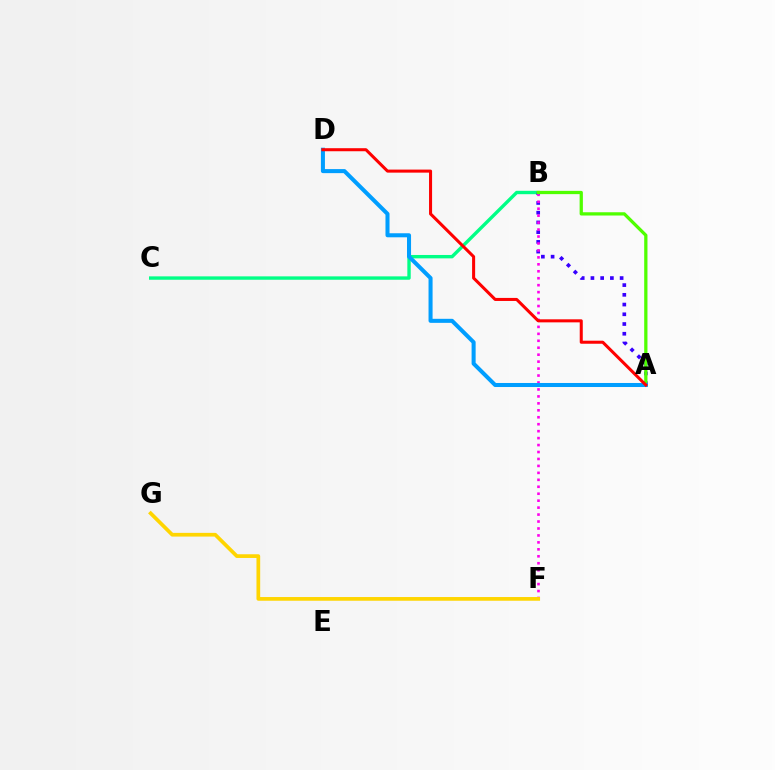{('B', 'C'): [{'color': '#00ff86', 'line_style': 'solid', 'thickness': 2.44}], ('A', 'B'): [{'color': '#3700ff', 'line_style': 'dotted', 'thickness': 2.64}, {'color': '#4fff00', 'line_style': 'solid', 'thickness': 2.35}], ('B', 'F'): [{'color': '#ff00ed', 'line_style': 'dotted', 'thickness': 1.89}], ('F', 'G'): [{'color': '#ffd500', 'line_style': 'solid', 'thickness': 2.67}], ('A', 'D'): [{'color': '#009eff', 'line_style': 'solid', 'thickness': 2.91}, {'color': '#ff0000', 'line_style': 'solid', 'thickness': 2.19}]}